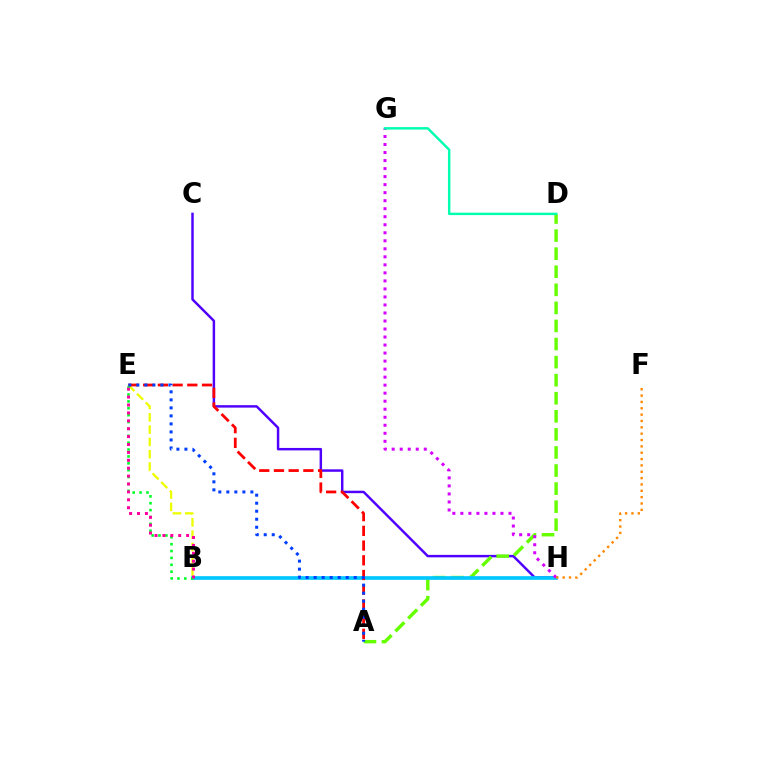{('C', 'H'): [{'color': '#4f00ff', 'line_style': 'solid', 'thickness': 1.77}], ('A', 'D'): [{'color': '#66ff00', 'line_style': 'dashed', 'thickness': 2.45}], ('B', 'H'): [{'color': '#00c7ff', 'line_style': 'solid', 'thickness': 2.65}], ('G', 'H'): [{'color': '#d600ff', 'line_style': 'dotted', 'thickness': 2.18}], ('B', 'E'): [{'color': '#eeff00', 'line_style': 'dashed', 'thickness': 1.67}, {'color': '#00ff27', 'line_style': 'dotted', 'thickness': 1.87}, {'color': '#ff00a0', 'line_style': 'dotted', 'thickness': 2.15}], ('A', 'E'): [{'color': '#ff0000', 'line_style': 'dashed', 'thickness': 2.0}, {'color': '#003fff', 'line_style': 'dotted', 'thickness': 2.18}], ('F', 'H'): [{'color': '#ff8800', 'line_style': 'dotted', 'thickness': 1.72}], ('D', 'G'): [{'color': '#00ffaf', 'line_style': 'solid', 'thickness': 1.75}]}